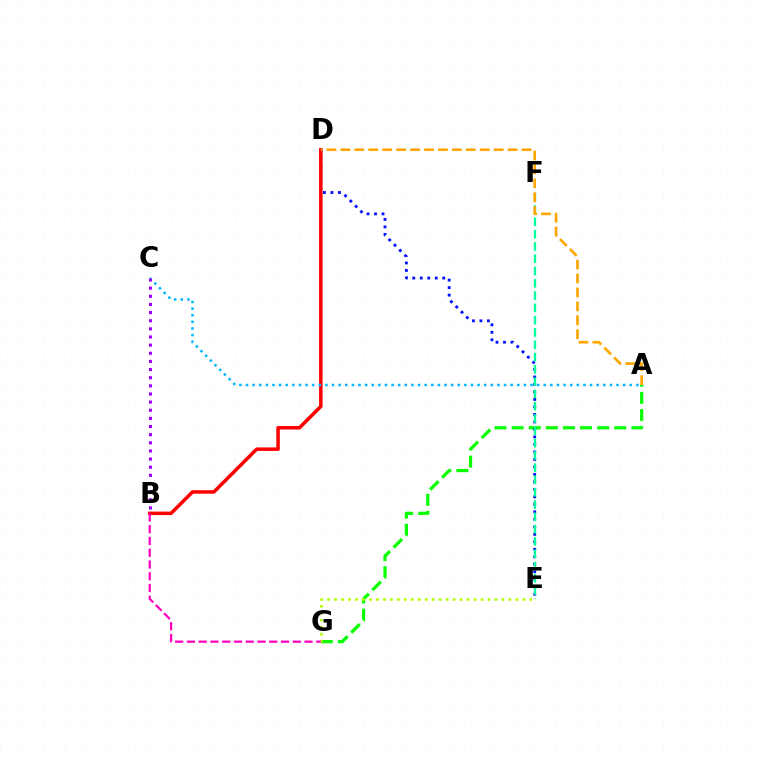{('A', 'G'): [{'color': '#08ff00', 'line_style': 'dashed', 'thickness': 2.32}], ('E', 'G'): [{'color': '#b3ff00', 'line_style': 'dotted', 'thickness': 1.89}], ('D', 'E'): [{'color': '#0010ff', 'line_style': 'dotted', 'thickness': 2.04}], ('B', 'D'): [{'color': '#ff0000', 'line_style': 'solid', 'thickness': 2.53}], ('E', 'F'): [{'color': '#00ff9d', 'line_style': 'dashed', 'thickness': 1.67}], ('A', 'C'): [{'color': '#00b5ff', 'line_style': 'dotted', 'thickness': 1.8}], ('B', 'C'): [{'color': '#9b00ff', 'line_style': 'dotted', 'thickness': 2.21}], ('B', 'G'): [{'color': '#ff00bd', 'line_style': 'dashed', 'thickness': 1.6}], ('A', 'D'): [{'color': '#ffa500', 'line_style': 'dashed', 'thickness': 1.89}]}